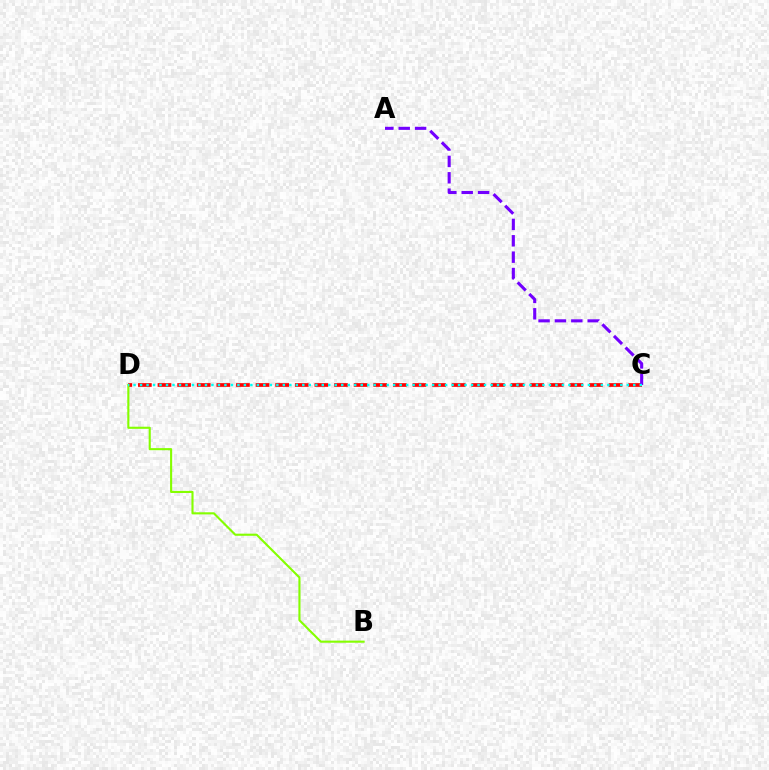{('C', 'D'): [{'color': '#ff0000', 'line_style': 'dashed', 'thickness': 2.66}, {'color': '#00fff6', 'line_style': 'dotted', 'thickness': 1.76}], ('B', 'D'): [{'color': '#84ff00', 'line_style': 'solid', 'thickness': 1.52}], ('A', 'C'): [{'color': '#7200ff', 'line_style': 'dashed', 'thickness': 2.22}]}